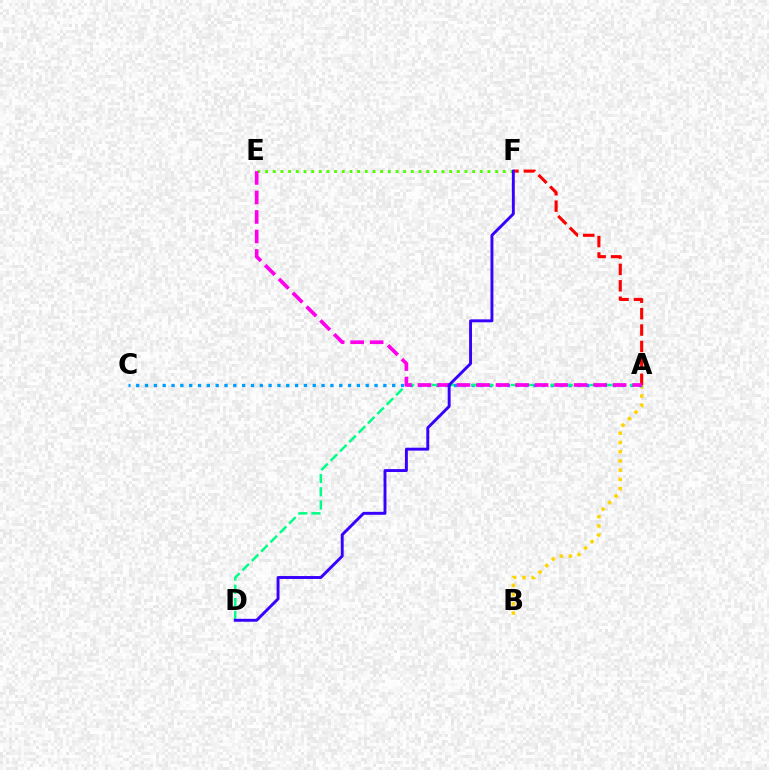{('A', 'B'): [{'color': '#ffd500', 'line_style': 'dotted', 'thickness': 2.51}], ('A', 'C'): [{'color': '#009eff', 'line_style': 'dotted', 'thickness': 2.4}], ('A', 'D'): [{'color': '#00ff86', 'line_style': 'dashed', 'thickness': 1.8}], ('E', 'F'): [{'color': '#4fff00', 'line_style': 'dotted', 'thickness': 2.08}], ('A', 'F'): [{'color': '#ff0000', 'line_style': 'dashed', 'thickness': 2.23}], ('A', 'E'): [{'color': '#ff00ed', 'line_style': 'dashed', 'thickness': 2.65}], ('D', 'F'): [{'color': '#3700ff', 'line_style': 'solid', 'thickness': 2.1}]}